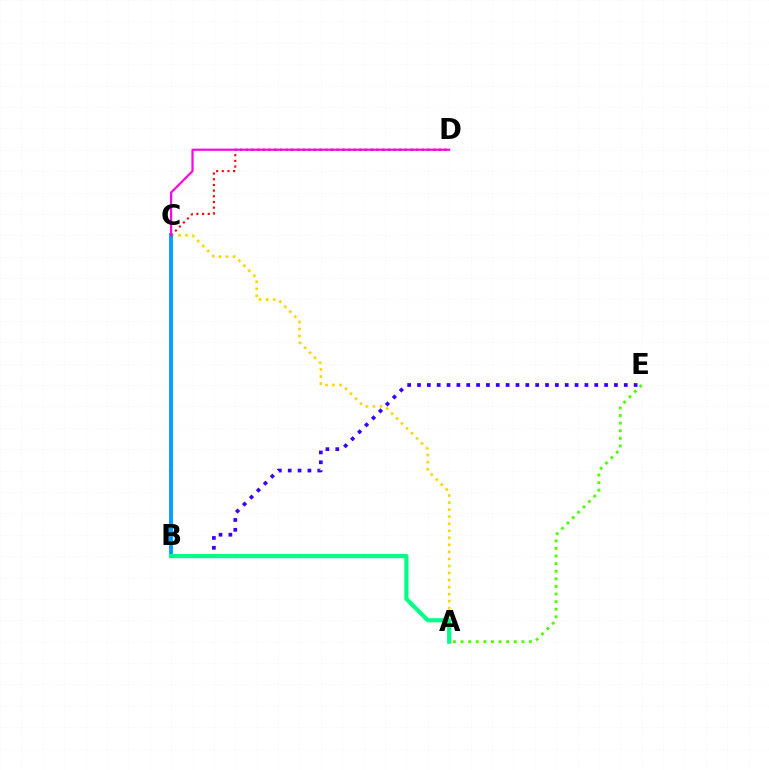{('A', 'C'): [{'color': '#ffd500', 'line_style': 'dotted', 'thickness': 1.91}], ('C', 'D'): [{'color': '#ff0000', 'line_style': 'dotted', 'thickness': 1.54}, {'color': '#ff00ed', 'line_style': 'solid', 'thickness': 1.57}], ('B', 'C'): [{'color': '#009eff', 'line_style': 'solid', 'thickness': 2.8}], ('A', 'E'): [{'color': '#4fff00', 'line_style': 'dotted', 'thickness': 2.06}], ('B', 'E'): [{'color': '#3700ff', 'line_style': 'dotted', 'thickness': 2.68}], ('A', 'B'): [{'color': '#00ff86', 'line_style': 'solid', 'thickness': 3.0}]}